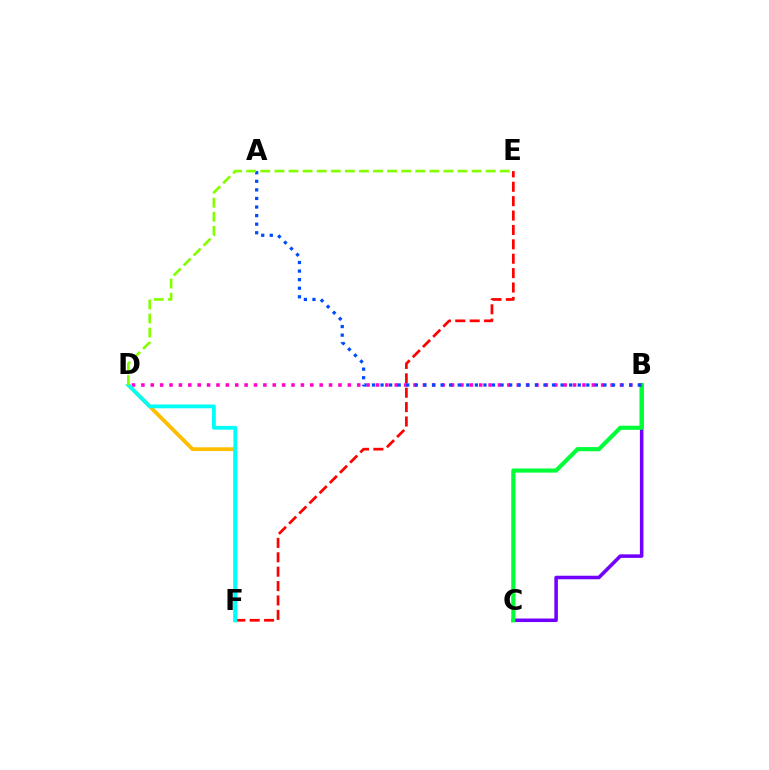{('B', 'C'): [{'color': '#7200ff', 'line_style': 'solid', 'thickness': 2.55}, {'color': '#00ff39', 'line_style': 'solid', 'thickness': 2.99}], ('E', 'F'): [{'color': '#ff0000', 'line_style': 'dashed', 'thickness': 1.96}], ('B', 'D'): [{'color': '#ff00cf', 'line_style': 'dotted', 'thickness': 2.55}], ('D', 'F'): [{'color': '#ffbd00', 'line_style': 'solid', 'thickness': 2.72}, {'color': '#00fff6', 'line_style': 'solid', 'thickness': 2.74}], ('A', 'B'): [{'color': '#004bff', 'line_style': 'dotted', 'thickness': 2.33}], ('D', 'E'): [{'color': '#84ff00', 'line_style': 'dashed', 'thickness': 1.91}]}